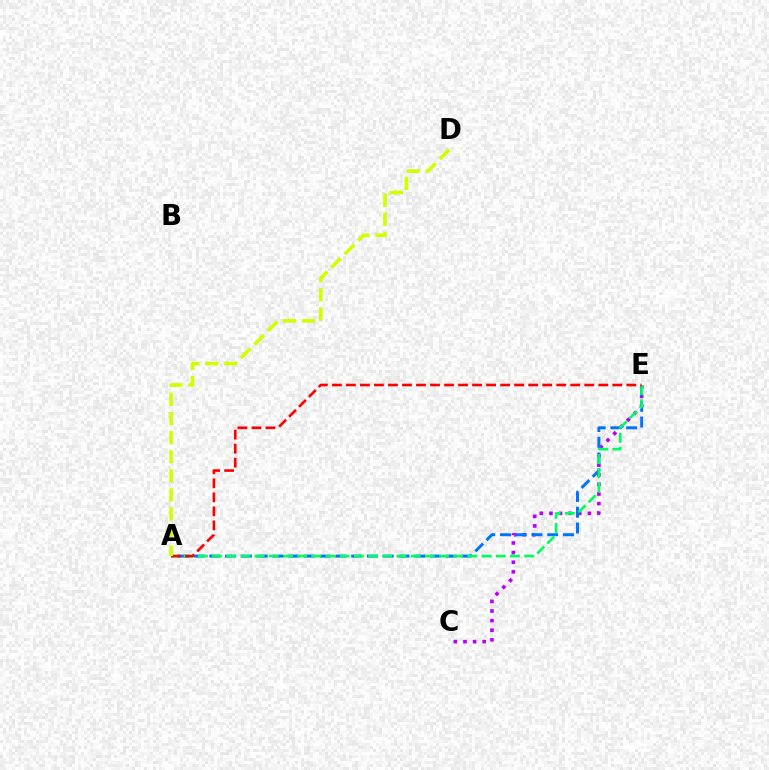{('C', 'E'): [{'color': '#b900ff', 'line_style': 'dotted', 'thickness': 2.61}], ('A', 'E'): [{'color': '#0074ff', 'line_style': 'dashed', 'thickness': 2.14}, {'color': '#00ff5c', 'line_style': 'dashed', 'thickness': 1.93}, {'color': '#ff0000', 'line_style': 'dashed', 'thickness': 1.9}], ('A', 'D'): [{'color': '#d1ff00', 'line_style': 'dashed', 'thickness': 2.59}]}